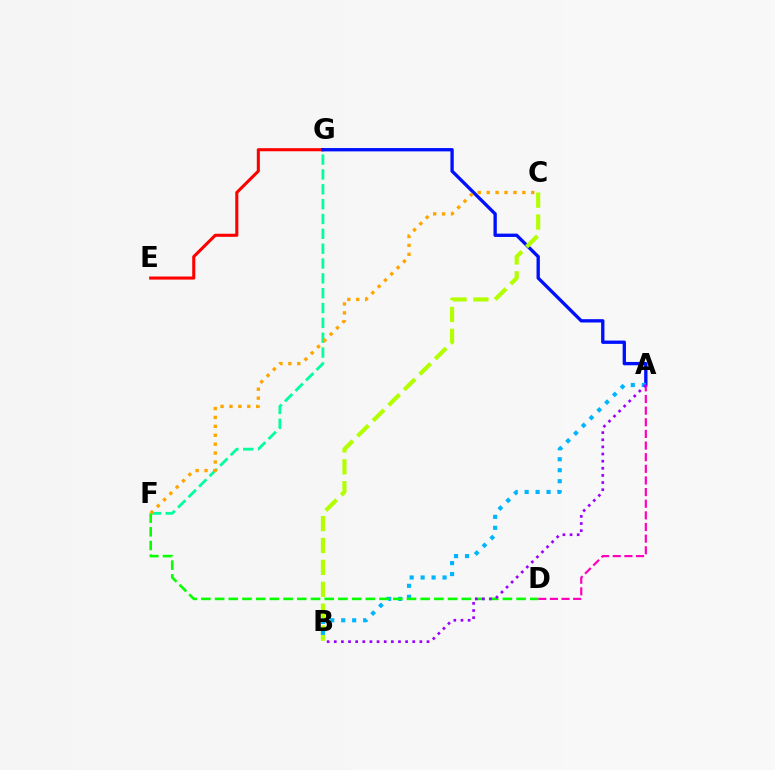{('E', 'G'): [{'color': '#ff0000', 'line_style': 'solid', 'thickness': 2.21}], ('F', 'G'): [{'color': '#00ff9d', 'line_style': 'dashed', 'thickness': 2.02}], ('A', 'G'): [{'color': '#0010ff', 'line_style': 'solid', 'thickness': 2.4}], ('B', 'C'): [{'color': '#b3ff00', 'line_style': 'dashed', 'thickness': 2.98}], ('A', 'D'): [{'color': '#ff00bd', 'line_style': 'dashed', 'thickness': 1.58}], ('A', 'B'): [{'color': '#00b5ff', 'line_style': 'dotted', 'thickness': 2.98}, {'color': '#9b00ff', 'line_style': 'dotted', 'thickness': 1.94}], ('D', 'F'): [{'color': '#08ff00', 'line_style': 'dashed', 'thickness': 1.86}], ('C', 'F'): [{'color': '#ffa500', 'line_style': 'dotted', 'thickness': 2.42}]}